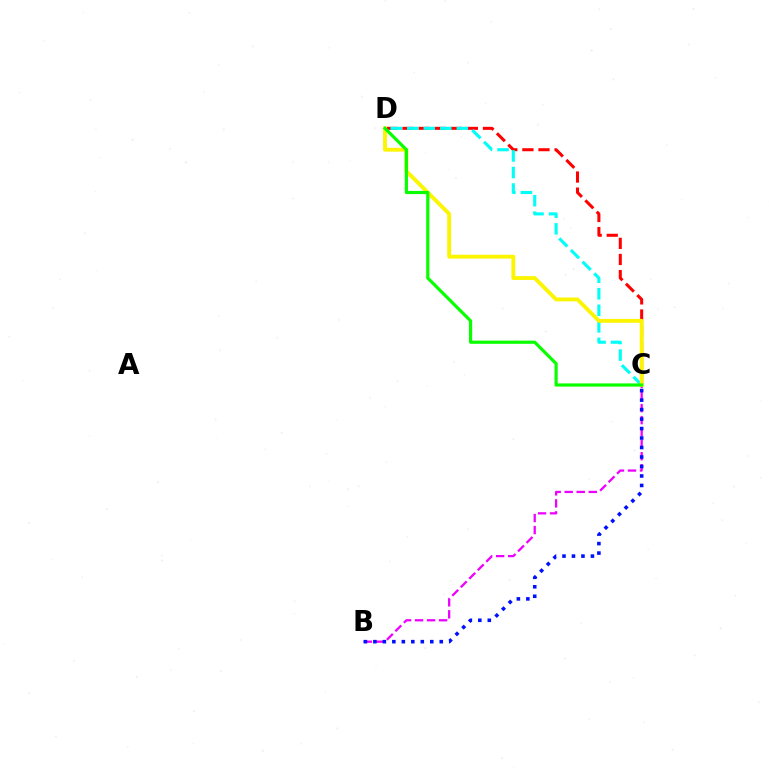{('C', 'D'): [{'color': '#ff0000', 'line_style': 'dashed', 'thickness': 2.19}, {'color': '#00fff6', 'line_style': 'dashed', 'thickness': 2.25}, {'color': '#fcf500', 'line_style': 'solid', 'thickness': 2.78}, {'color': '#08ff00', 'line_style': 'solid', 'thickness': 2.28}], ('B', 'C'): [{'color': '#ee00ff', 'line_style': 'dashed', 'thickness': 1.63}, {'color': '#0010ff', 'line_style': 'dotted', 'thickness': 2.58}]}